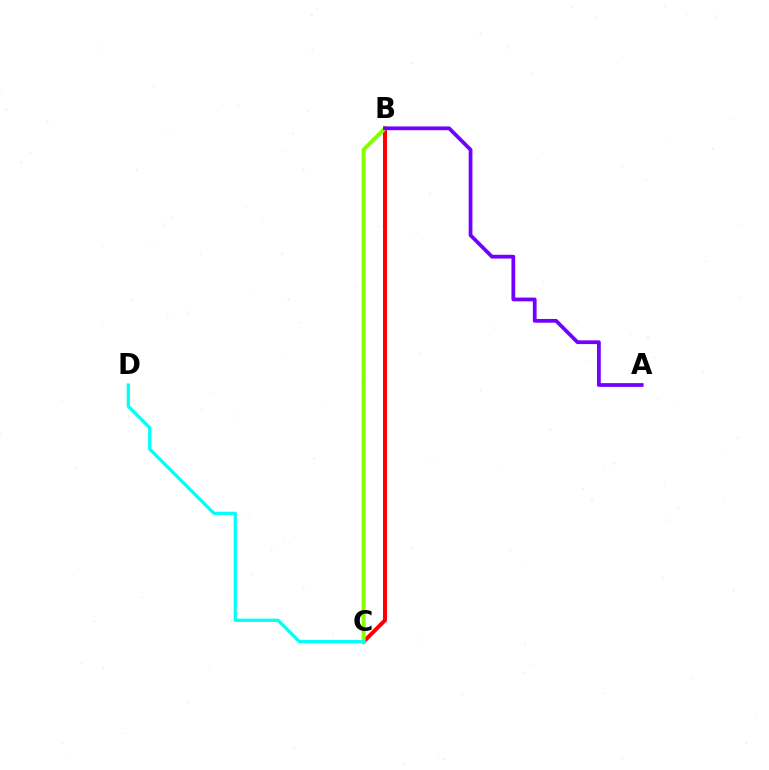{('B', 'C'): [{'color': '#ff0000', 'line_style': 'solid', 'thickness': 2.87}, {'color': '#84ff00', 'line_style': 'solid', 'thickness': 2.86}], ('C', 'D'): [{'color': '#00fff6', 'line_style': 'solid', 'thickness': 2.34}], ('A', 'B'): [{'color': '#7200ff', 'line_style': 'solid', 'thickness': 2.71}]}